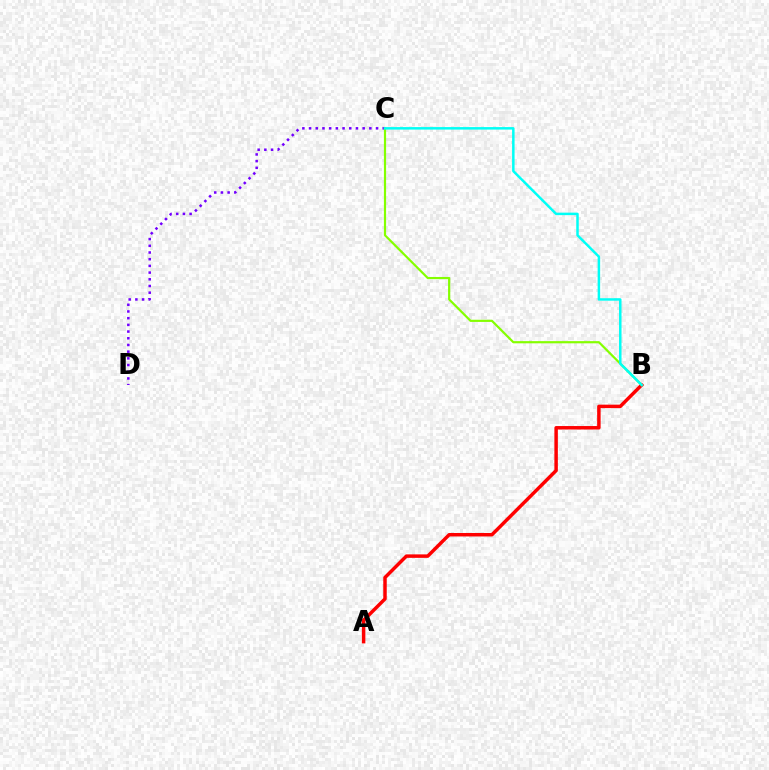{('A', 'B'): [{'color': '#ff0000', 'line_style': 'solid', 'thickness': 2.5}], ('C', 'D'): [{'color': '#7200ff', 'line_style': 'dotted', 'thickness': 1.82}], ('B', 'C'): [{'color': '#84ff00', 'line_style': 'solid', 'thickness': 1.58}, {'color': '#00fff6', 'line_style': 'solid', 'thickness': 1.79}]}